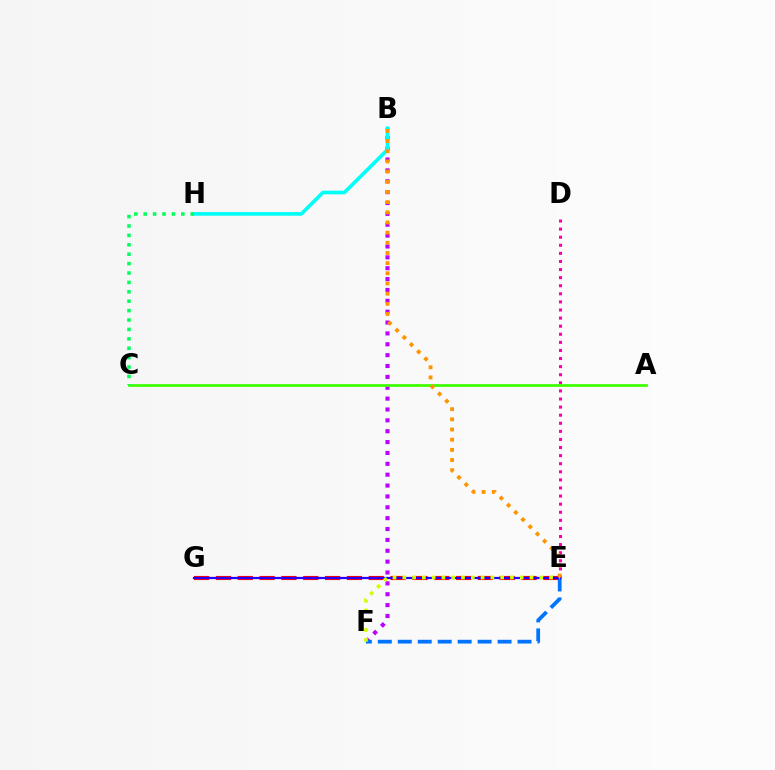{('B', 'F'): [{'color': '#b900ff', 'line_style': 'dotted', 'thickness': 2.95}], ('D', 'E'): [{'color': '#ff00ac', 'line_style': 'dotted', 'thickness': 2.2}], ('E', 'G'): [{'color': '#ff0000', 'line_style': 'dashed', 'thickness': 2.97}, {'color': '#2500ff', 'line_style': 'solid', 'thickness': 1.6}], ('E', 'F'): [{'color': '#0074ff', 'line_style': 'dashed', 'thickness': 2.71}, {'color': '#d1ff00', 'line_style': 'dotted', 'thickness': 2.66}], ('A', 'C'): [{'color': '#3dff00', 'line_style': 'solid', 'thickness': 1.96}], ('B', 'H'): [{'color': '#00fff6', 'line_style': 'solid', 'thickness': 2.62}], ('C', 'H'): [{'color': '#00ff5c', 'line_style': 'dotted', 'thickness': 2.55}], ('B', 'E'): [{'color': '#ff9400', 'line_style': 'dotted', 'thickness': 2.76}]}